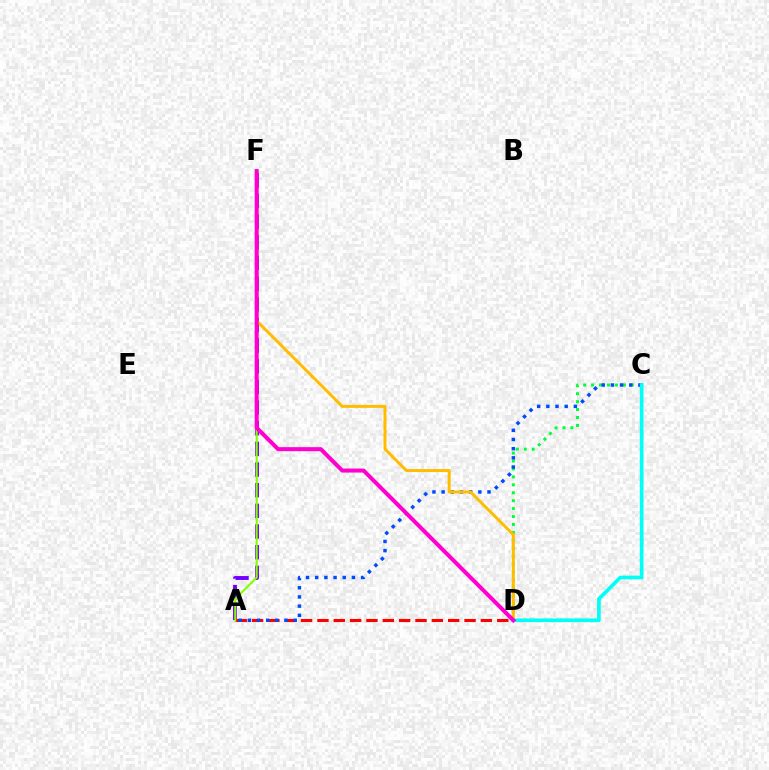{('C', 'D'): [{'color': '#00ff39', 'line_style': 'dotted', 'thickness': 2.15}, {'color': '#00fff6', 'line_style': 'solid', 'thickness': 2.64}], ('A', 'F'): [{'color': '#7200ff', 'line_style': 'dashed', 'thickness': 2.81}, {'color': '#84ff00', 'line_style': 'solid', 'thickness': 1.5}], ('A', 'D'): [{'color': '#ff0000', 'line_style': 'dashed', 'thickness': 2.22}], ('A', 'C'): [{'color': '#004bff', 'line_style': 'dotted', 'thickness': 2.49}], ('D', 'F'): [{'color': '#ffbd00', 'line_style': 'solid', 'thickness': 2.14}, {'color': '#ff00cf', 'line_style': 'solid', 'thickness': 2.89}]}